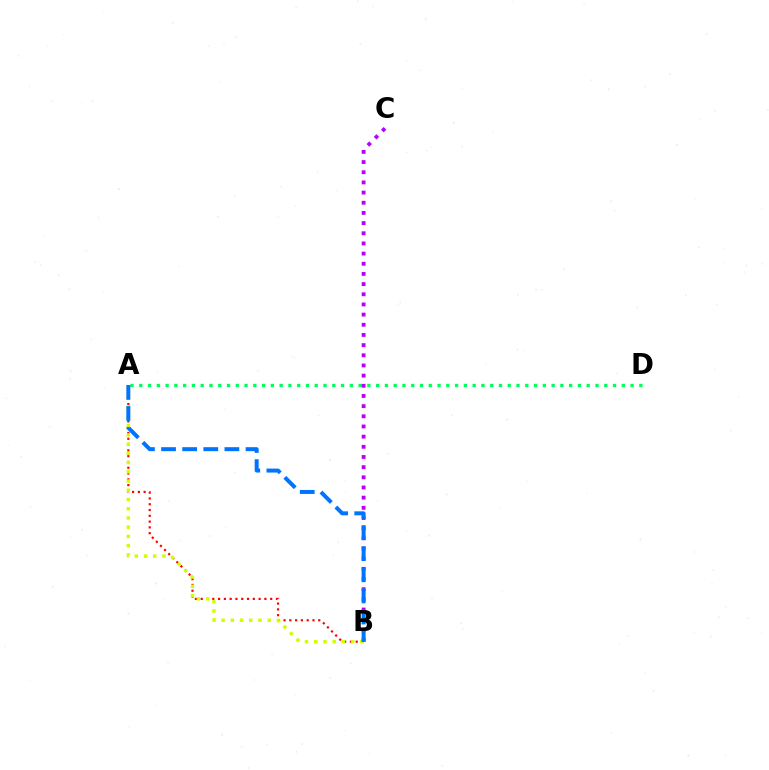{('A', 'B'): [{'color': '#ff0000', 'line_style': 'dotted', 'thickness': 1.57}, {'color': '#d1ff00', 'line_style': 'dotted', 'thickness': 2.51}, {'color': '#0074ff', 'line_style': 'dashed', 'thickness': 2.87}], ('A', 'D'): [{'color': '#00ff5c', 'line_style': 'dotted', 'thickness': 2.38}], ('B', 'C'): [{'color': '#b900ff', 'line_style': 'dotted', 'thickness': 2.76}]}